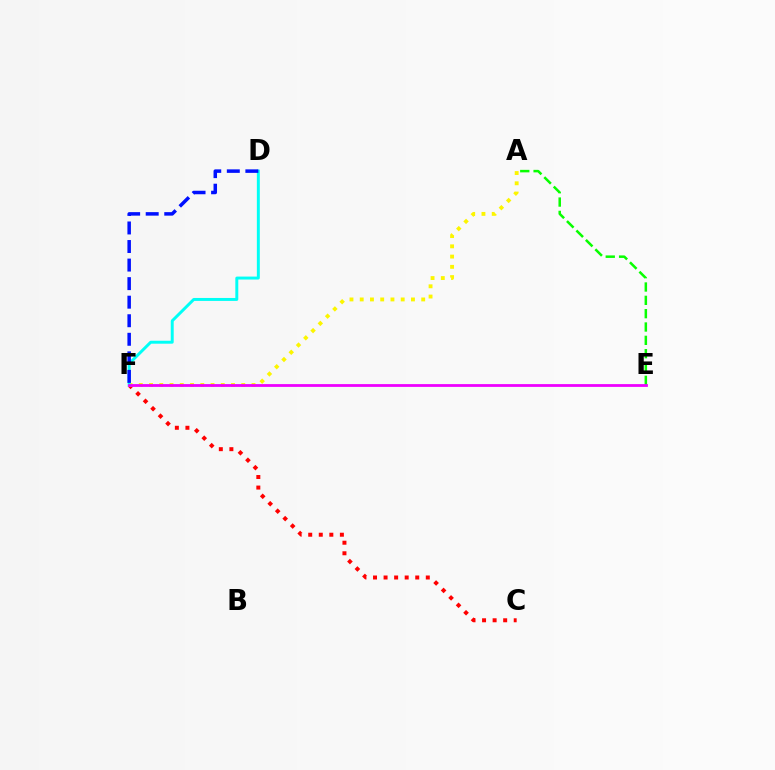{('C', 'F'): [{'color': '#ff0000', 'line_style': 'dotted', 'thickness': 2.87}], ('A', 'E'): [{'color': '#08ff00', 'line_style': 'dashed', 'thickness': 1.81}], ('A', 'F'): [{'color': '#fcf500', 'line_style': 'dotted', 'thickness': 2.78}], ('D', 'F'): [{'color': '#00fff6', 'line_style': 'solid', 'thickness': 2.13}, {'color': '#0010ff', 'line_style': 'dashed', 'thickness': 2.52}], ('E', 'F'): [{'color': '#ee00ff', 'line_style': 'solid', 'thickness': 2.01}]}